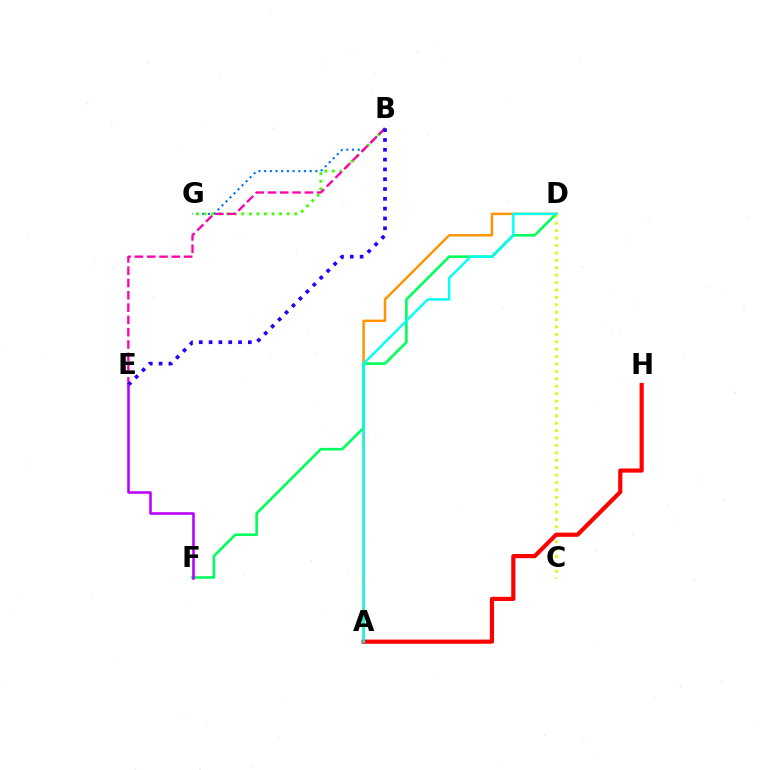{('A', 'D'): [{'color': '#ff9400', 'line_style': 'solid', 'thickness': 1.77}, {'color': '#00fff6', 'line_style': 'solid', 'thickness': 1.71}], ('D', 'F'): [{'color': '#00ff5c', 'line_style': 'solid', 'thickness': 1.87}], ('B', 'G'): [{'color': '#0074ff', 'line_style': 'dotted', 'thickness': 1.55}, {'color': '#3dff00', 'line_style': 'dotted', 'thickness': 2.05}], ('C', 'D'): [{'color': '#d1ff00', 'line_style': 'dotted', 'thickness': 2.01}], ('B', 'E'): [{'color': '#ff00ac', 'line_style': 'dashed', 'thickness': 1.67}, {'color': '#2500ff', 'line_style': 'dotted', 'thickness': 2.67}], ('A', 'H'): [{'color': '#ff0000', 'line_style': 'solid', 'thickness': 3.0}], ('E', 'F'): [{'color': '#b900ff', 'line_style': 'solid', 'thickness': 1.84}]}